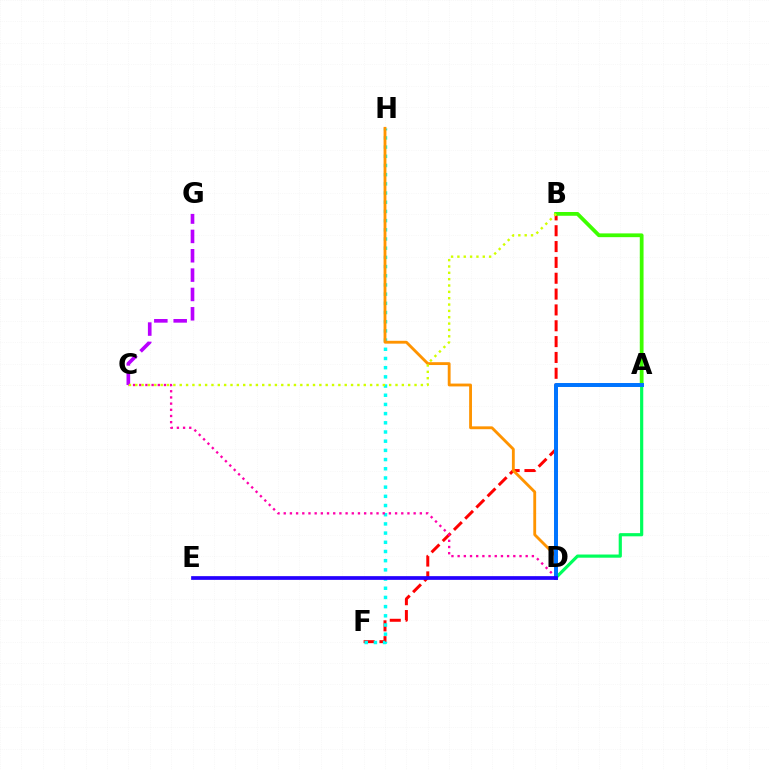{('A', 'D'): [{'color': '#00ff5c', 'line_style': 'solid', 'thickness': 2.29}, {'color': '#0074ff', 'line_style': 'solid', 'thickness': 2.86}], ('B', 'F'): [{'color': '#ff0000', 'line_style': 'dashed', 'thickness': 2.15}], ('F', 'H'): [{'color': '#00fff6', 'line_style': 'dotted', 'thickness': 2.5}], ('A', 'B'): [{'color': '#3dff00', 'line_style': 'solid', 'thickness': 2.71}], ('C', 'D'): [{'color': '#ff00ac', 'line_style': 'dotted', 'thickness': 1.68}], ('D', 'H'): [{'color': '#ff9400', 'line_style': 'solid', 'thickness': 2.05}], ('C', 'G'): [{'color': '#b900ff', 'line_style': 'dashed', 'thickness': 2.63}], ('B', 'C'): [{'color': '#d1ff00', 'line_style': 'dotted', 'thickness': 1.72}], ('D', 'E'): [{'color': '#2500ff', 'line_style': 'solid', 'thickness': 2.67}]}